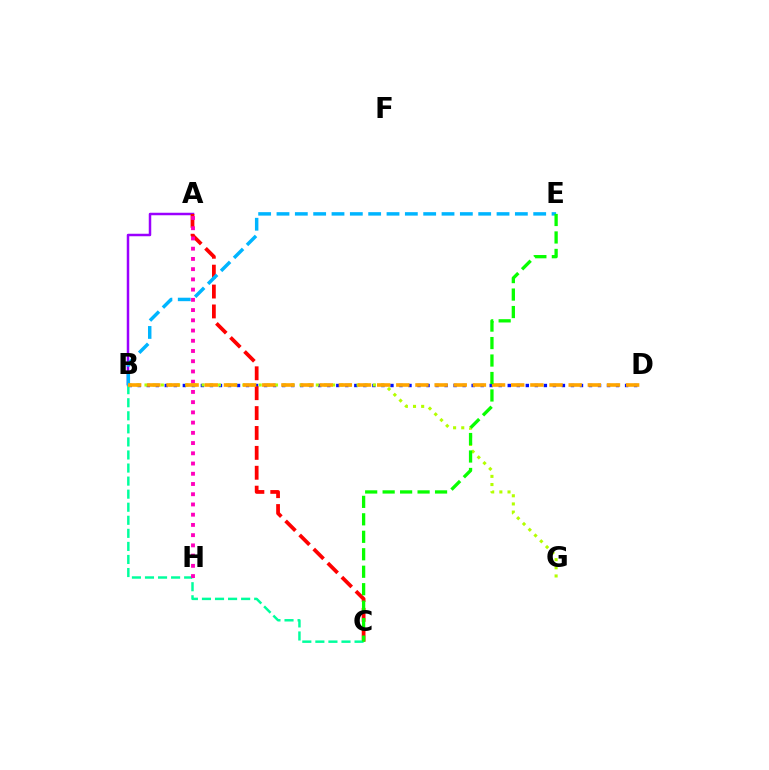{('B', 'D'): [{'color': '#0010ff', 'line_style': 'dotted', 'thickness': 2.45}, {'color': '#ffa500', 'line_style': 'dashed', 'thickness': 2.6}], ('A', 'B'): [{'color': '#9b00ff', 'line_style': 'solid', 'thickness': 1.8}], ('A', 'C'): [{'color': '#ff0000', 'line_style': 'dashed', 'thickness': 2.7}], ('B', 'C'): [{'color': '#00ff9d', 'line_style': 'dashed', 'thickness': 1.77}], ('A', 'H'): [{'color': '#ff00bd', 'line_style': 'dotted', 'thickness': 2.78}], ('B', 'G'): [{'color': '#b3ff00', 'line_style': 'dotted', 'thickness': 2.22}], ('B', 'E'): [{'color': '#00b5ff', 'line_style': 'dashed', 'thickness': 2.49}], ('C', 'E'): [{'color': '#08ff00', 'line_style': 'dashed', 'thickness': 2.37}]}